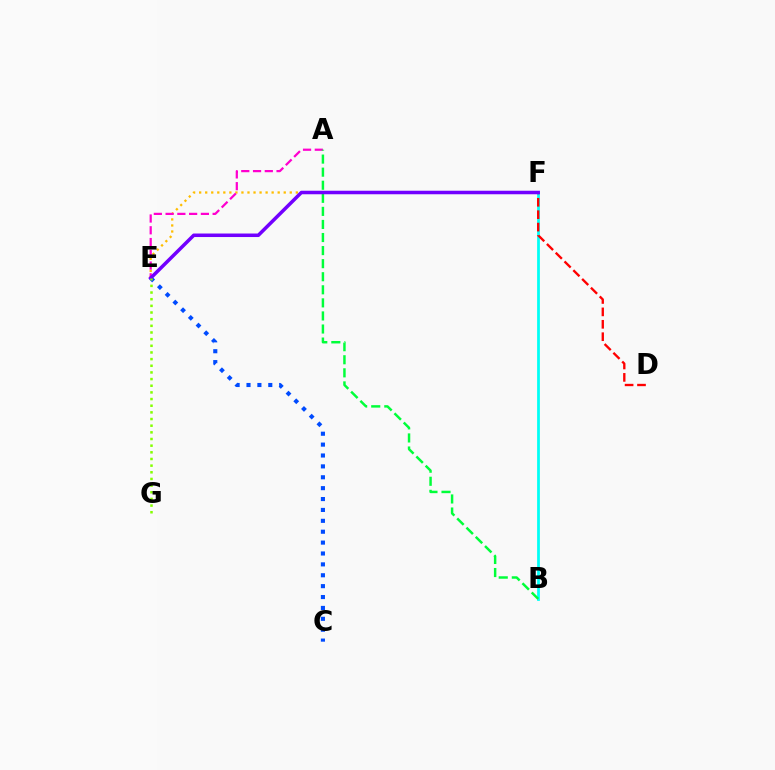{('B', 'F'): [{'color': '#00fff6', 'line_style': 'solid', 'thickness': 1.99}], ('E', 'F'): [{'color': '#ffbd00', 'line_style': 'dotted', 'thickness': 1.64}, {'color': '#7200ff', 'line_style': 'solid', 'thickness': 2.54}], ('A', 'E'): [{'color': '#ff00cf', 'line_style': 'dashed', 'thickness': 1.6}], ('D', 'F'): [{'color': '#ff0000', 'line_style': 'dashed', 'thickness': 1.69}], ('C', 'E'): [{'color': '#004bff', 'line_style': 'dotted', 'thickness': 2.96}], ('A', 'B'): [{'color': '#00ff39', 'line_style': 'dashed', 'thickness': 1.78}], ('E', 'G'): [{'color': '#84ff00', 'line_style': 'dotted', 'thickness': 1.81}]}